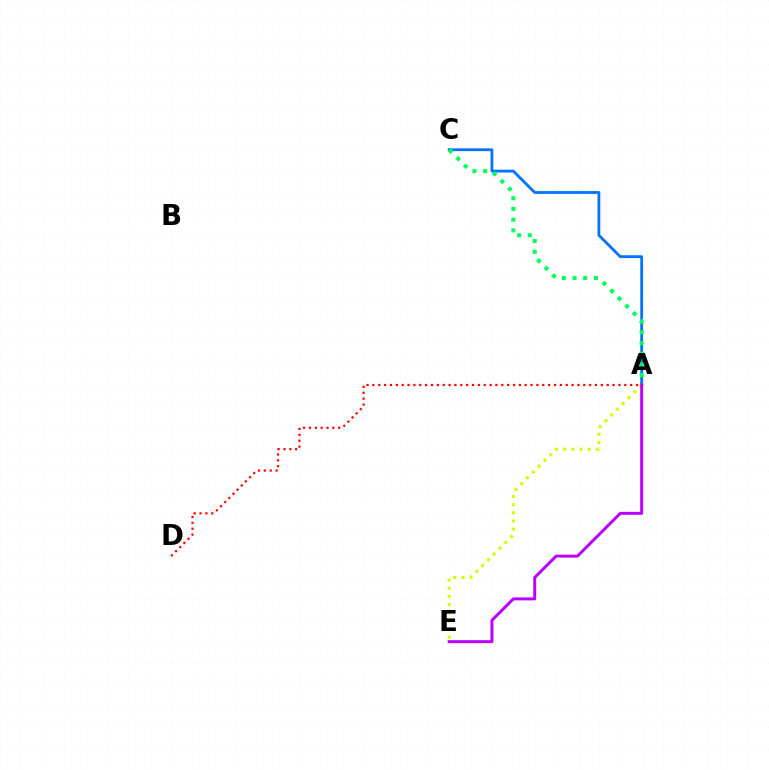{('A', 'D'): [{'color': '#ff0000', 'line_style': 'dotted', 'thickness': 1.59}], ('A', 'C'): [{'color': '#0074ff', 'line_style': 'solid', 'thickness': 2.02}, {'color': '#00ff5c', 'line_style': 'dotted', 'thickness': 2.91}], ('A', 'E'): [{'color': '#d1ff00', 'line_style': 'dotted', 'thickness': 2.22}, {'color': '#b900ff', 'line_style': 'solid', 'thickness': 2.13}]}